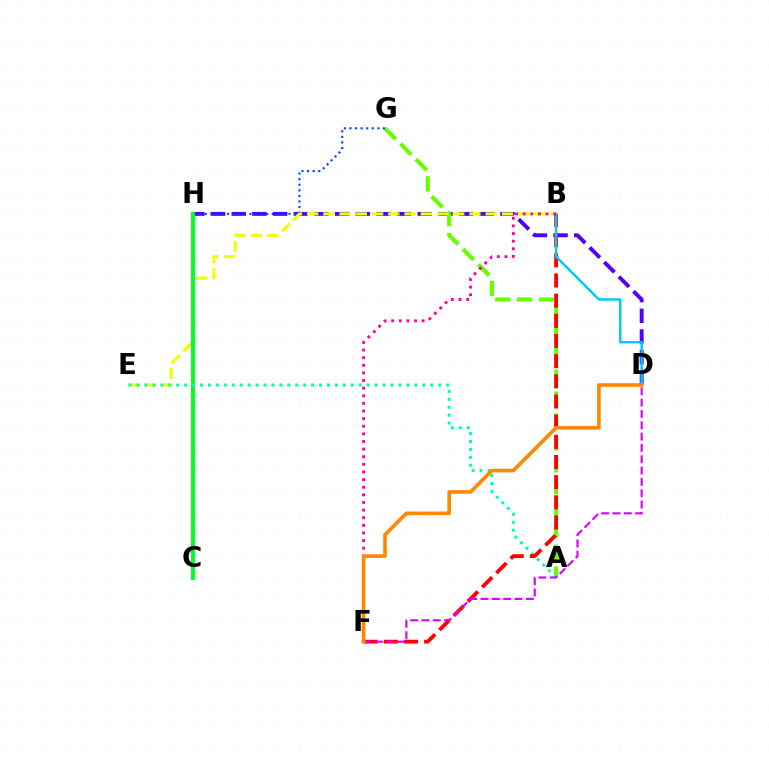{('D', 'H'): [{'color': '#4f00ff', 'line_style': 'dashed', 'thickness': 2.81}], ('A', 'G'): [{'color': '#66ff00', 'line_style': 'dashed', 'thickness': 2.97}], ('G', 'H'): [{'color': '#003fff', 'line_style': 'dotted', 'thickness': 1.52}], ('B', 'E'): [{'color': '#eeff00', 'line_style': 'dashed', 'thickness': 2.21}], ('C', 'H'): [{'color': '#00ff27', 'line_style': 'solid', 'thickness': 2.85}], ('A', 'E'): [{'color': '#00ffaf', 'line_style': 'dotted', 'thickness': 2.16}], ('B', 'F'): [{'color': '#ff0000', 'line_style': 'dashed', 'thickness': 2.74}, {'color': '#ff00a0', 'line_style': 'dotted', 'thickness': 2.07}], ('B', 'D'): [{'color': '#00c7ff', 'line_style': 'solid', 'thickness': 1.75}], ('D', 'F'): [{'color': '#d600ff', 'line_style': 'dashed', 'thickness': 1.54}, {'color': '#ff8800', 'line_style': 'solid', 'thickness': 2.61}]}